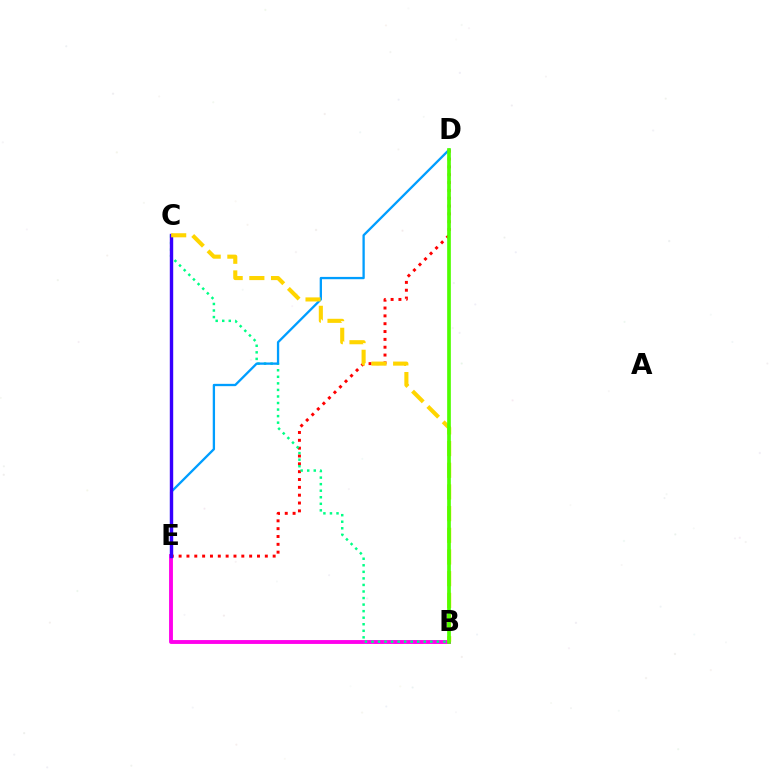{('B', 'E'): [{'color': '#ff00ed', 'line_style': 'solid', 'thickness': 2.78}], ('D', 'E'): [{'color': '#ff0000', 'line_style': 'dotted', 'thickness': 2.13}, {'color': '#009eff', 'line_style': 'solid', 'thickness': 1.66}], ('B', 'C'): [{'color': '#00ff86', 'line_style': 'dotted', 'thickness': 1.78}, {'color': '#ffd500', 'line_style': 'dashed', 'thickness': 2.95}], ('C', 'E'): [{'color': '#3700ff', 'line_style': 'solid', 'thickness': 2.45}], ('B', 'D'): [{'color': '#4fff00', 'line_style': 'solid', 'thickness': 2.66}]}